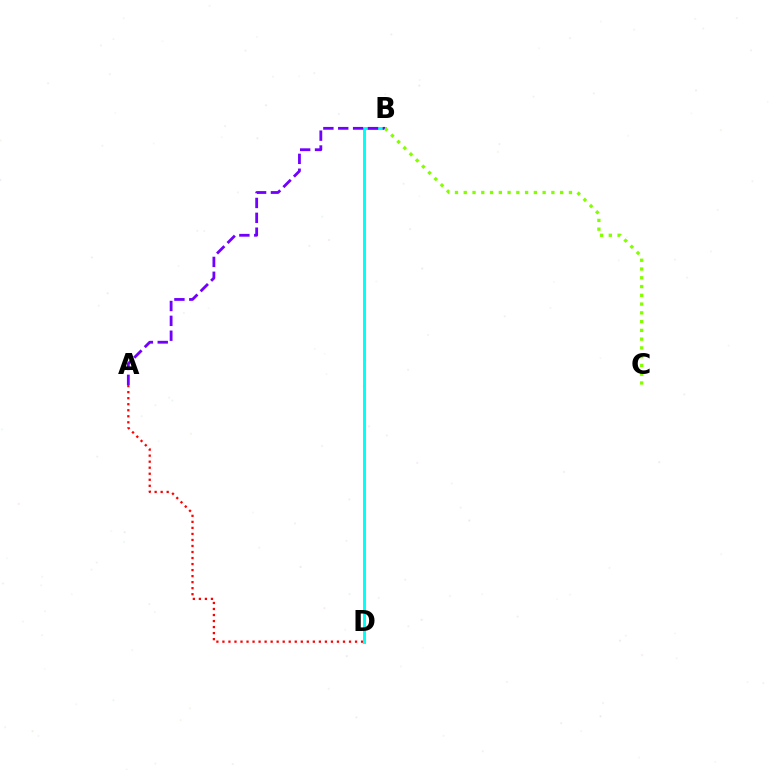{('A', 'D'): [{'color': '#ff0000', 'line_style': 'dotted', 'thickness': 1.64}], ('B', 'D'): [{'color': '#00fff6', 'line_style': 'solid', 'thickness': 2.12}], ('A', 'B'): [{'color': '#7200ff', 'line_style': 'dashed', 'thickness': 2.02}], ('B', 'C'): [{'color': '#84ff00', 'line_style': 'dotted', 'thickness': 2.38}]}